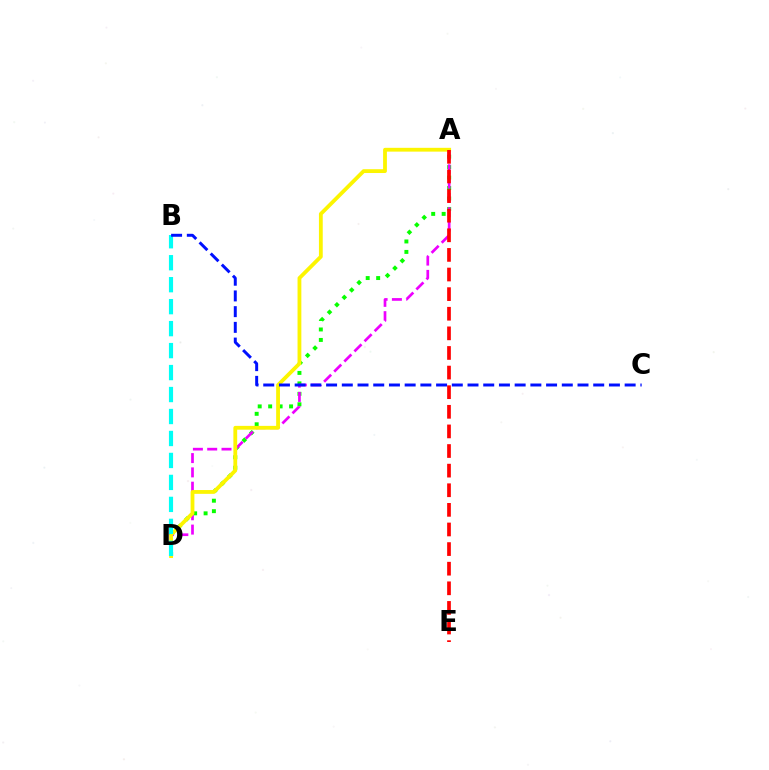{('A', 'D'): [{'color': '#08ff00', 'line_style': 'dotted', 'thickness': 2.84}, {'color': '#ee00ff', 'line_style': 'dashed', 'thickness': 1.94}, {'color': '#fcf500', 'line_style': 'solid', 'thickness': 2.74}], ('B', 'D'): [{'color': '#00fff6', 'line_style': 'dashed', 'thickness': 2.98}], ('B', 'C'): [{'color': '#0010ff', 'line_style': 'dashed', 'thickness': 2.13}], ('A', 'E'): [{'color': '#ff0000', 'line_style': 'dashed', 'thickness': 2.66}]}